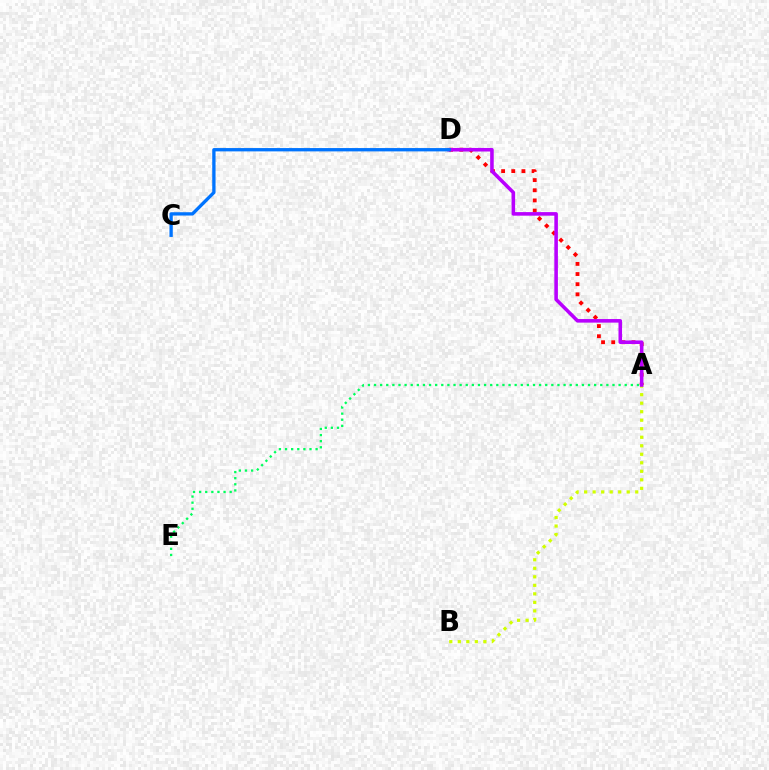{('A', 'E'): [{'color': '#00ff5c', 'line_style': 'dotted', 'thickness': 1.66}], ('A', 'B'): [{'color': '#d1ff00', 'line_style': 'dotted', 'thickness': 2.31}], ('A', 'D'): [{'color': '#ff0000', 'line_style': 'dotted', 'thickness': 2.76}, {'color': '#b900ff', 'line_style': 'solid', 'thickness': 2.57}], ('C', 'D'): [{'color': '#0074ff', 'line_style': 'solid', 'thickness': 2.39}]}